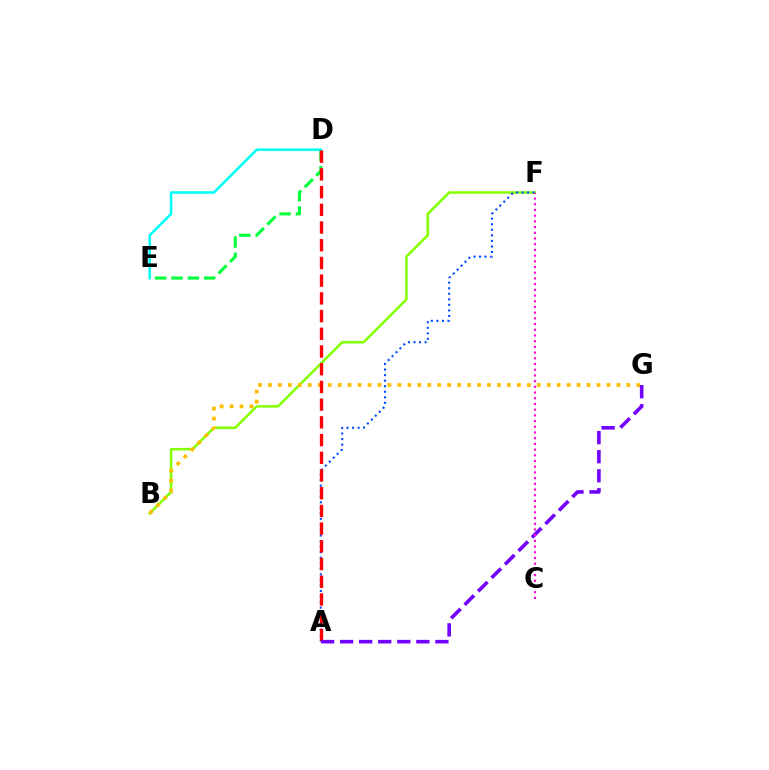{('B', 'F'): [{'color': '#84ff00', 'line_style': 'solid', 'thickness': 1.81}], ('D', 'E'): [{'color': '#00ff39', 'line_style': 'dashed', 'thickness': 2.22}, {'color': '#00fff6', 'line_style': 'solid', 'thickness': 1.83}], ('A', 'F'): [{'color': '#004bff', 'line_style': 'dotted', 'thickness': 1.51}], ('B', 'G'): [{'color': '#ffbd00', 'line_style': 'dotted', 'thickness': 2.71}], ('A', 'D'): [{'color': '#ff0000', 'line_style': 'dashed', 'thickness': 2.41}], ('A', 'G'): [{'color': '#7200ff', 'line_style': 'dashed', 'thickness': 2.59}], ('C', 'F'): [{'color': '#ff00cf', 'line_style': 'dotted', 'thickness': 1.55}]}